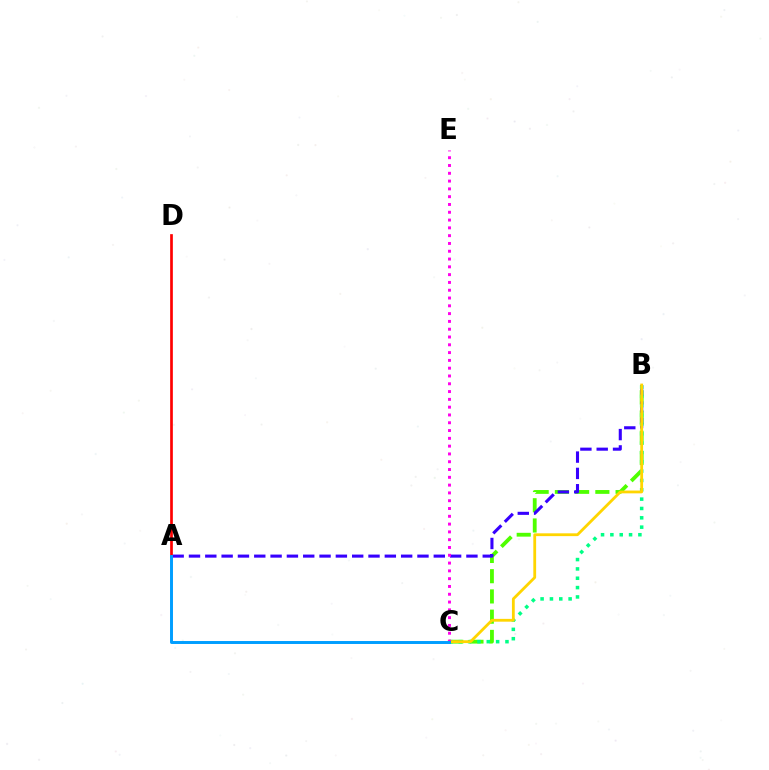{('B', 'C'): [{'color': '#4fff00', 'line_style': 'dashed', 'thickness': 2.75}, {'color': '#00ff86', 'line_style': 'dotted', 'thickness': 2.54}, {'color': '#ffd500', 'line_style': 'solid', 'thickness': 2.02}], ('A', 'B'): [{'color': '#3700ff', 'line_style': 'dashed', 'thickness': 2.22}], ('C', 'E'): [{'color': '#ff00ed', 'line_style': 'dotted', 'thickness': 2.12}], ('A', 'D'): [{'color': '#ff0000', 'line_style': 'solid', 'thickness': 1.94}], ('A', 'C'): [{'color': '#009eff', 'line_style': 'solid', 'thickness': 2.13}]}